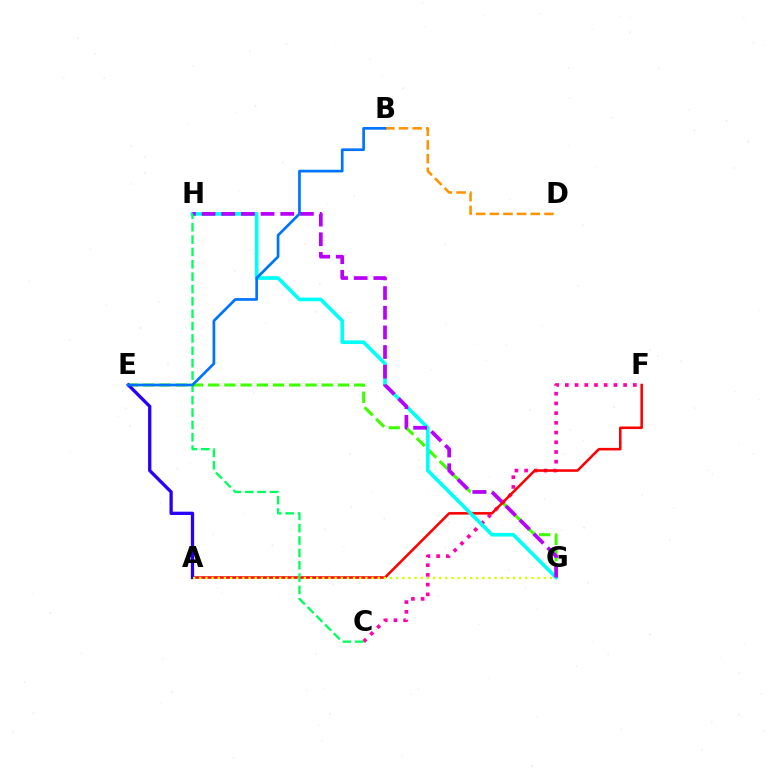{('E', 'G'): [{'color': '#3dff00', 'line_style': 'dashed', 'thickness': 2.2}], ('C', 'F'): [{'color': '#ff00ac', 'line_style': 'dotted', 'thickness': 2.64}], ('A', 'F'): [{'color': '#ff0000', 'line_style': 'solid', 'thickness': 1.84}], ('A', 'E'): [{'color': '#2500ff', 'line_style': 'solid', 'thickness': 2.37}], ('G', 'H'): [{'color': '#00fff6', 'line_style': 'solid', 'thickness': 2.63}, {'color': '#b900ff', 'line_style': 'dashed', 'thickness': 2.67}], ('B', 'D'): [{'color': '#ff9400', 'line_style': 'dashed', 'thickness': 1.86}], ('A', 'G'): [{'color': '#d1ff00', 'line_style': 'dotted', 'thickness': 1.67}], ('C', 'H'): [{'color': '#00ff5c', 'line_style': 'dashed', 'thickness': 1.68}], ('B', 'E'): [{'color': '#0074ff', 'line_style': 'solid', 'thickness': 1.94}]}